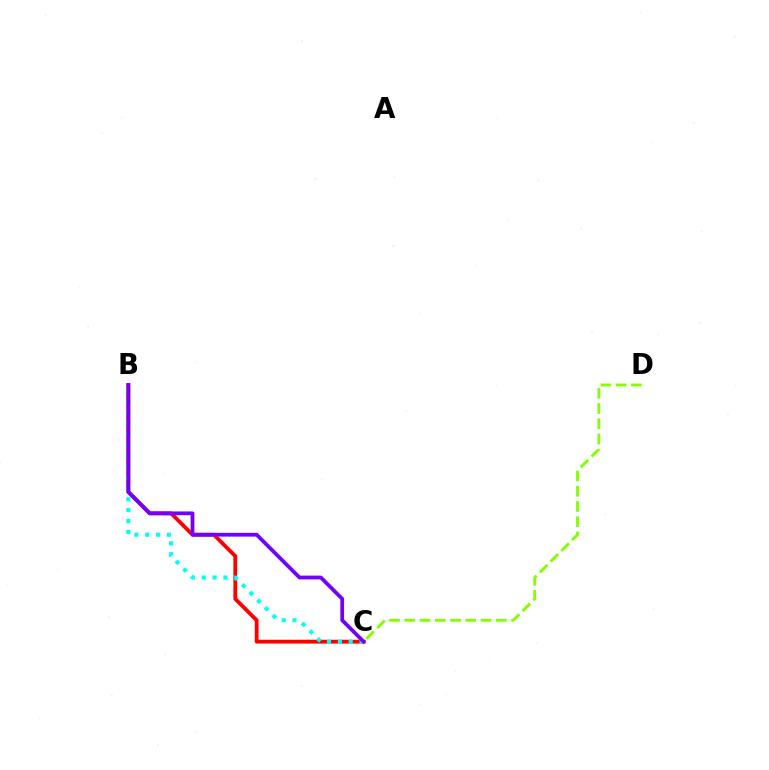{('B', 'C'): [{'color': '#ff0000', 'line_style': 'solid', 'thickness': 2.75}, {'color': '#00fff6', 'line_style': 'dotted', 'thickness': 2.95}, {'color': '#7200ff', 'line_style': 'solid', 'thickness': 2.71}], ('C', 'D'): [{'color': '#84ff00', 'line_style': 'dashed', 'thickness': 2.07}]}